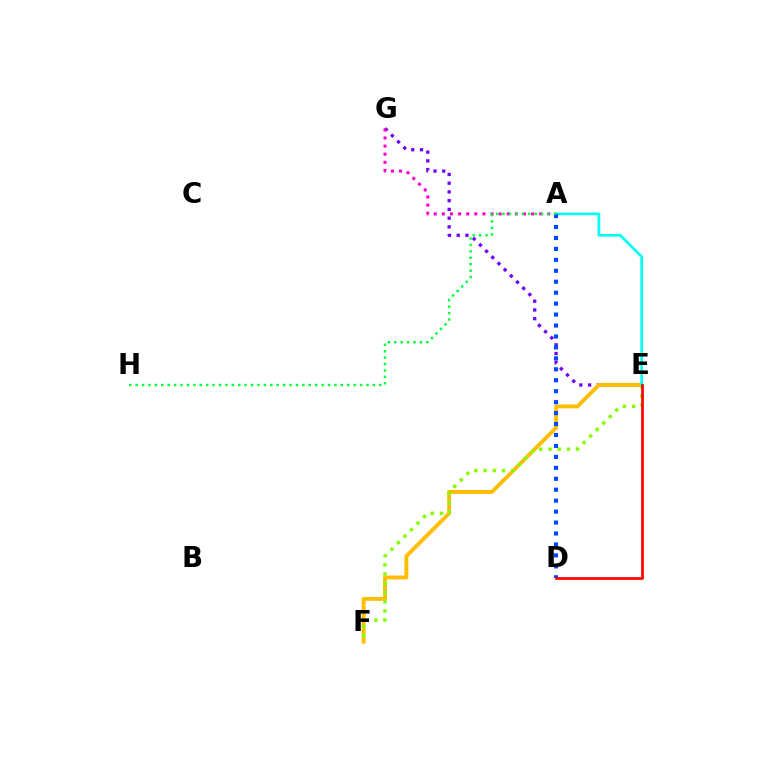{('E', 'G'): [{'color': '#7200ff', 'line_style': 'dotted', 'thickness': 2.37}], ('E', 'F'): [{'color': '#ffbd00', 'line_style': 'solid', 'thickness': 2.78}, {'color': '#84ff00', 'line_style': 'dotted', 'thickness': 2.51}], ('A', 'E'): [{'color': '#00fff6', 'line_style': 'solid', 'thickness': 1.94}], ('A', 'G'): [{'color': '#ff00cf', 'line_style': 'dotted', 'thickness': 2.2}], ('A', 'D'): [{'color': '#004bff', 'line_style': 'dotted', 'thickness': 2.97}], ('D', 'E'): [{'color': '#ff0000', 'line_style': 'solid', 'thickness': 1.94}], ('A', 'H'): [{'color': '#00ff39', 'line_style': 'dotted', 'thickness': 1.74}]}